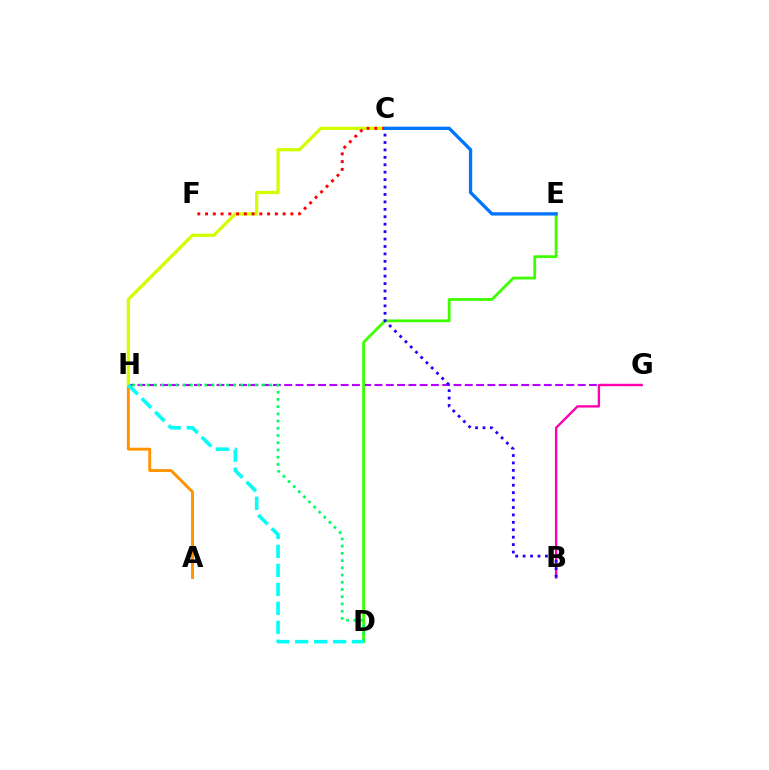{('G', 'H'): [{'color': '#b900ff', 'line_style': 'dashed', 'thickness': 1.53}], ('B', 'G'): [{'color': '#ff00ac', 'line_style': 'solid', 'thickness': 1.7}], ('A', 'H'): [{'color': '#ff9400', 'line_style': 'solid', 'thickness': 2.1}], ('C', 'H'): [{'color': '#d1ff00', 'line_style': 'solid', 'thickness': 2.33}], ('D', 'E'): [{'color': '#3dff00', 'line_style': 'solid', 'thickness': 2.01}], ('B', 'C'): [{'color': '#2500ff', 'line_style': 'dotted', 'thickness': 2.02}], ('D', 'H'): [{'color': '#00ff5c', 'line_style': 'dotted', 'thickness': 1.96}, {'color': '#00fff6', 'line_style': 'dashed', 'thickness': 2.58}], ('C', 'F'): [{'color': '#ff0000', 'line_style': 'dotted', 'thickness': 2.11}], ('C', 'E'): [{'color': '#0074ff', 'line_style': 'solid', 'thickness': 2.38}]}